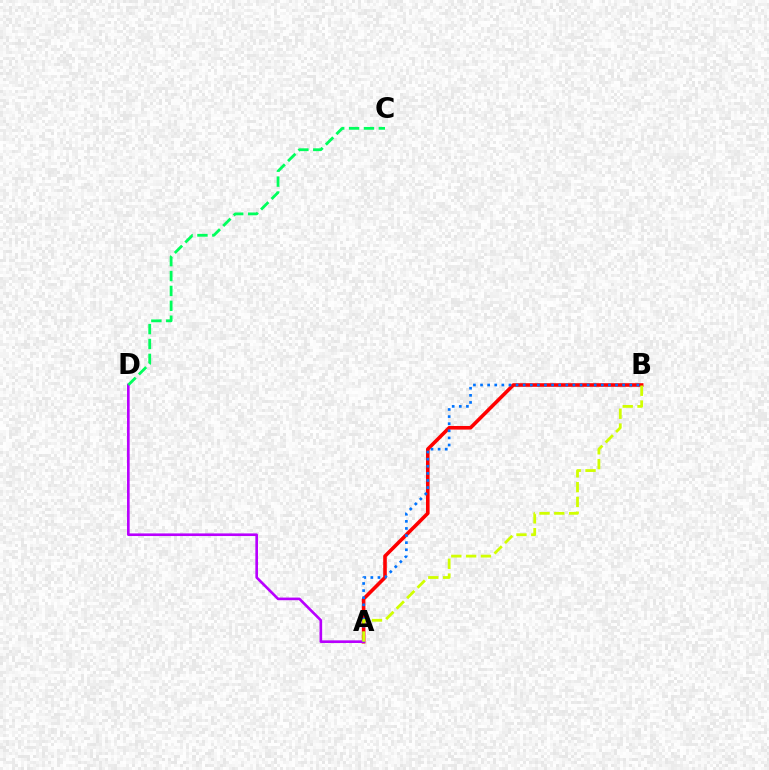{('A', 'B'): [{'color': '#ff0000', 'line_style': 'solid', 'thickness': 2.59}, {'color': '#0074ff', 'line_style': 'dotted', 'thickness': 1.93}, {'color': '#d1ff00', 'line_style': 'dashed', 'thickness': 2.01}], ('A', 'D'): [{'color': '#b900ff', 'line_style': 'solid', 'thickness': 1.9}], ('C', 'D'): [{'color': '#00ff5c', 'line_style': 'dashed', 'thickness': 2.02}]}